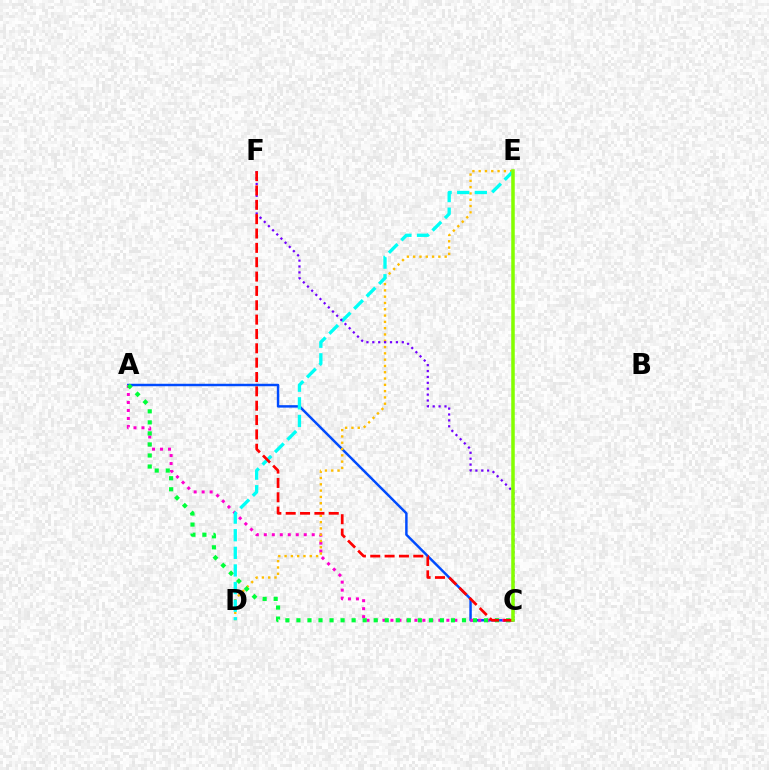{('A', 'C'): [{'color': '#004bff', 'line_style': 'solid', 'thickness': 1.77}, {'color': '#ff00cf', 'line_style': 'dotted', 'thickness': 2.17}, {'color': '#00ff39', 'line_style': 'dotted', 'thickness': 3.0}], ('D', 'E'): [{'color': '#ffbd00', 'line_style': 'dotted', 'thickness': 1.71}, {'color': '#00fff6', 'line_style': 'dashed', 'thickness': 2.39}], ('C', 'F'): [{'color': '#7200ff', 'line_style': 'dotted', 'thickness': 1.6}, {'color': '#ff0000', 'line_style': 'dashed', 'thickness': 1.95}], ('C', 'E'): [{'color': '#84ff00', 'line_style': 'solid', 'thickness': 2.53}]}